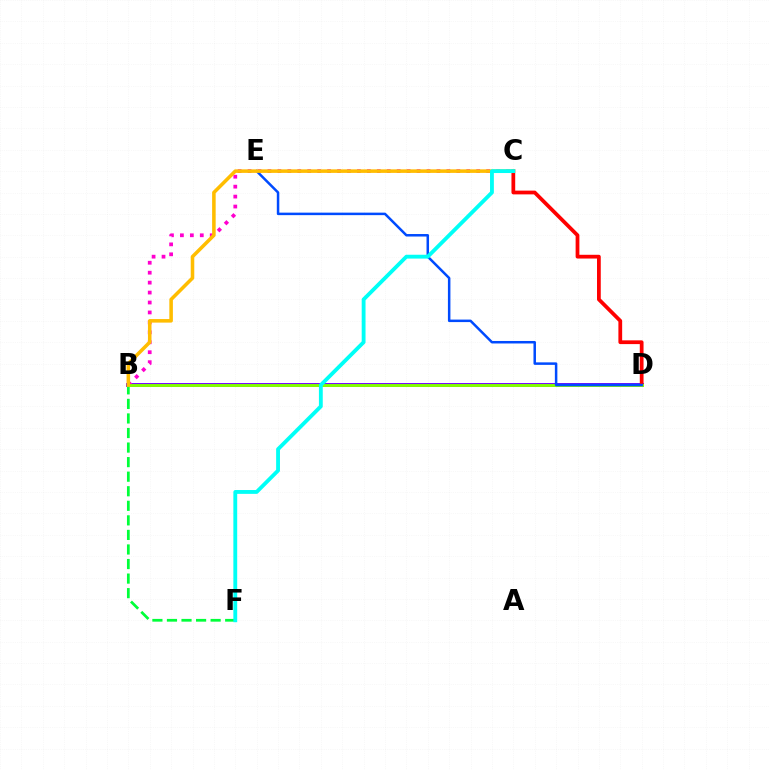{('B', 'D'): [{'color': '#7200ff', 'line_style': 'solid', 'thickness': 2.82}, {'color': '#84ff00', 'line_style': 'solid', 'thickness': 2.11}], ('B', 'C'): [{'color': '#ff00cf', 'line_style': 'dotted', 'thickness': 2.7}, {'color': '#ffbd00', 'line_style': 'solid', 'thickness': 2.55}], ('B', 'F'): [{'color': '#00ff39', 'line_style': 'dashed', 'thickness': 1.98}], ('C', 'D'): [{'color': '#ff0000', 'line_style': 'solid', 'thickness': 2.7}], ('D', 'E'): [{'color': '#004bff', 'line_style': 'solid', 'thickness': 1.8}], ('C', 'F'): [{'color': '#00fff6', 'line_style': 'solid', 'thickness': 2.76}]}